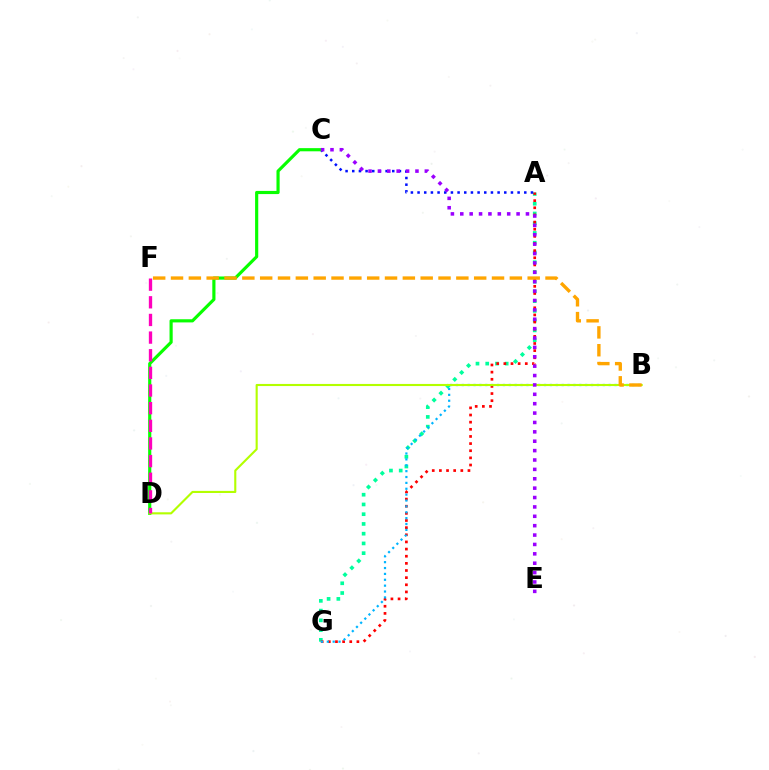{('A', 'G'): [{'color': '#00ff9d', 'line_style': 'dotted', 'thickness': 2.65}, {'color': '#ff0000', 'line_style': 'dotted', 'thickness': 1.94}], ('A', 'C'): [{'color': '#0010ff', 'line_style': 'dotted', 'thickness': 1.81}], ('B', 'G'): [{'color': '#00b5ff', 'line_style': 'dotted', 'thickness': 1.6}], ('C', 'D'): [{'color': '#08ff00', 'line_style': 'solid', 'thickness': 2.27}], ('B', 'D'): [{'color': '#b3ff00', 'line_style': 'solid', 'thickness': 1.53}], ('B', 'F'): [{'color': '#ffa500', 'line_style': 'dashed', 'thickness': 2.42}], ('D', 'F'): [{'color': '#ff00bd', 'line_style': 'dashed', 'thickness': 2.4}], ('C', 'E'): [{'color': '#9b00ff', 'line_style': 'dotted', 'thickness': 2.55}]}